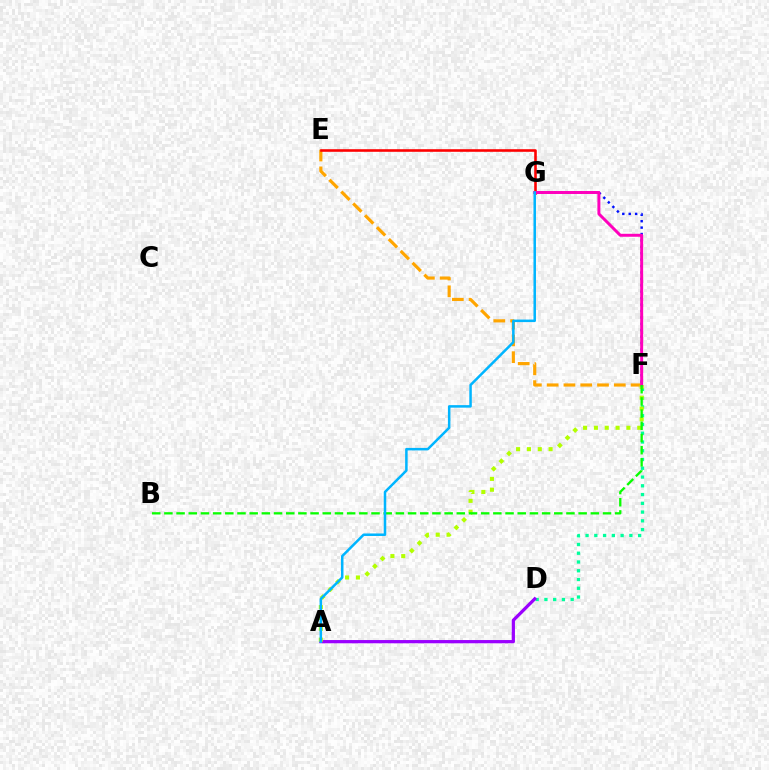{('E', 'F'): [{'color': '#ffa500', 'line_style': 'dashed', 'thickness': 2.28}], ('E', 'G'): [{'color': '#ff0000', 'line_style': 'solid', 'thickness': 1.87}], ('D', 'F'): [{'color': '#00ff9d', 'line_style': 'dotted', 'thickness': 2.38}], ('F', 'G'): [{'color': '#0010ff', 'line_style': 'dotted', 'thickness': 1.74}, {'color': '#ff00bd', 'line_style': 'solid', 'thickness': 2.13}], ('A', 'D'): [{'color': '#9b00ff', 'line_style': 'solid', 'thickness': 2.34}], ('A', 'F'): [{'color': '#b3ff00', 'line_style': 'dotted', 'thickness': 2.94}], ('B', 'F'): [{'color': '#08ff00', 'line_style': 'dashed', 'thickness': 1.66}], ('A', 'G'): [{'color': '#00b5ff', 'line_style': 'solid', 'thickness': 1.81}]}